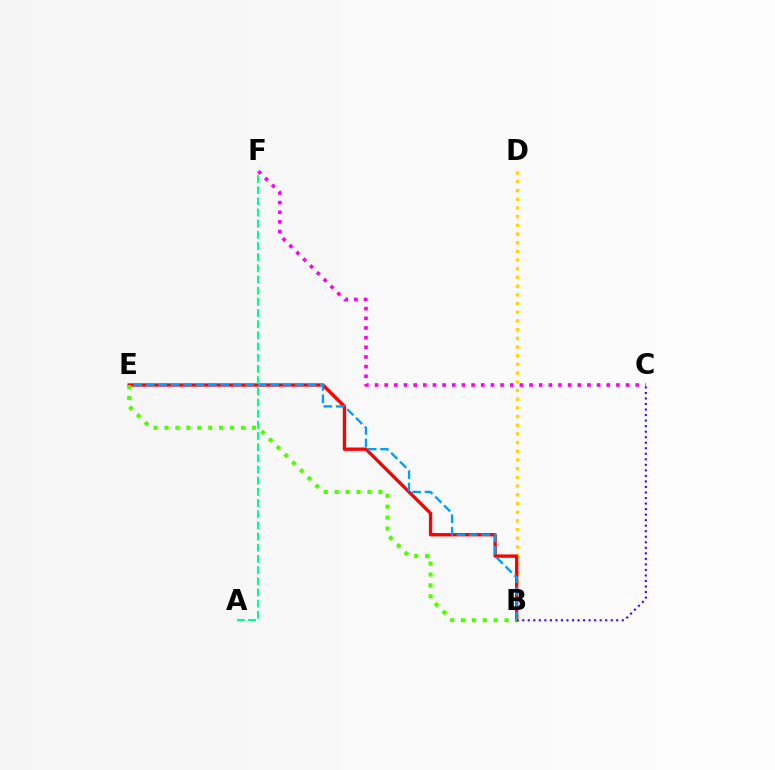{('B', 'C'): [{'color': '#3700ff', 'line_style': 'dotted', 'thickness': 1.5}], ('B', 'D'): [{'color': '#ffd500', 'line_style': 'dotted', 'thickness': 2.36}], ('B', 'E'): [{'color': '#ff0000', 'line_style': 'solid', 'thickness': 2.4}, {'color': '#4fff00', 'line_style': 'dotted', 'thickness': 2.97}, {'color': '#009eff', 'line_style': 'dashed', 'thickness': 1.69}], ('C', 'F'): [{'color': '#ff00ed', 'line_style': 'dotted', 'thickness': 2.62}], ('A', 'F'): [{'color': '#00ff86', 'line_style': 'dashed', 'thickness': 1.52}]}